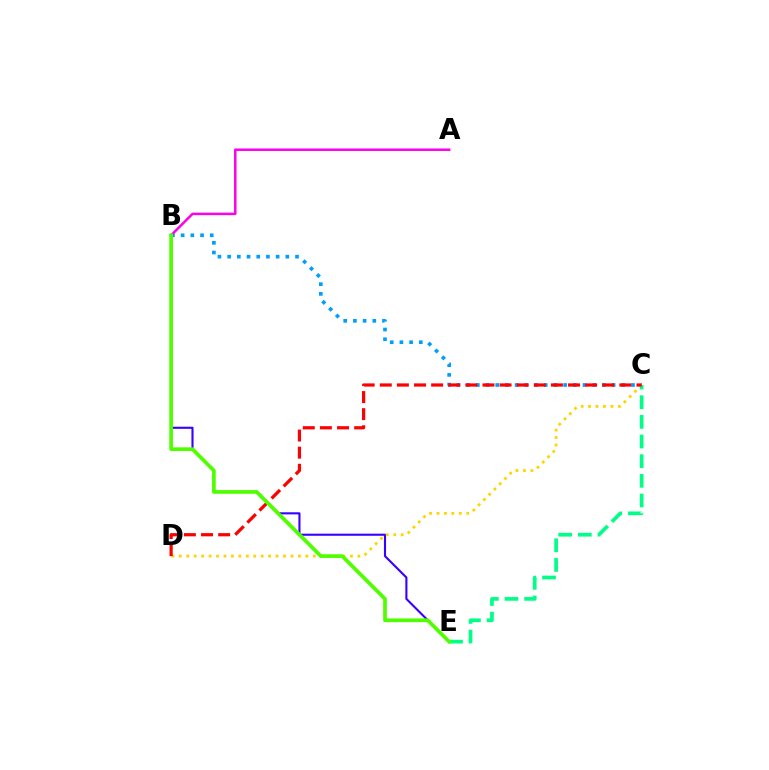{('B', 'C'): [{'color': '#009eff', 'line_style': 'dotted', 'thickness': 2.63}], ('B', 'E'): [{'color': '#3700ff', 'line_style': 'solid', 'thickness': 1.52}, {'color': '#4fff00', 'line_style': 'solid', 'thickness': 2.66}], ('A', 'B'): [{'color': '#ff00ed', 'line_style': 'solid', 'thickness': 1.8}], ('C', 'D'): [{'color': '#ffd500', 'line_style': 'dotted', 'thickness': 2.02}, {'color': '#ff0000', 'line_style': 'dashed', 'thickness': 2.32}], ('C', 'E'): [{'color': '#00ff86', 'line_style': 'dashed', 'thickness': 2.67}]}